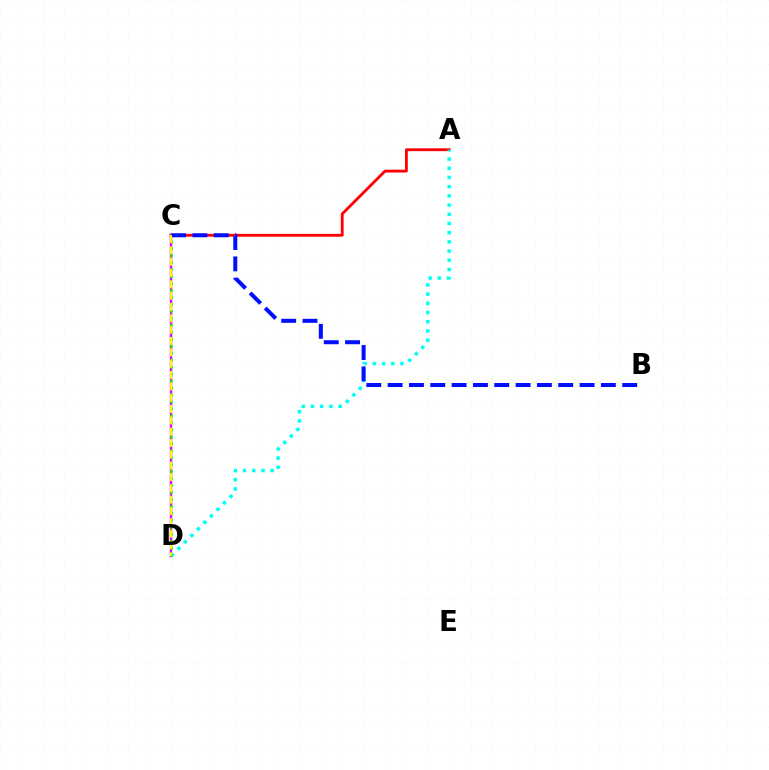{('C', 'D'): [{'color': '#ee00ff', 'line_style': 'solid', 'thickness': 1.74}, {'color': '#08ff00', 'line_style': 'dotted', 'thickness': 1.89}, {'color': '#fcf500', 'line_style': 'dashed', 'thickness': 1.54}], ('A', 'C'): [{'color': '#ff0000', 'line_style': 'solid', 'thickness': 2.04}], ('A', 'D'): [{'color': '#00fff6', 'line_style': 'dotted', 'thickness': 2.5}], ('B', 'C'): [{'color': '#0010ff', 'line_style': 'dashed', 'thickness': 2.9}]}